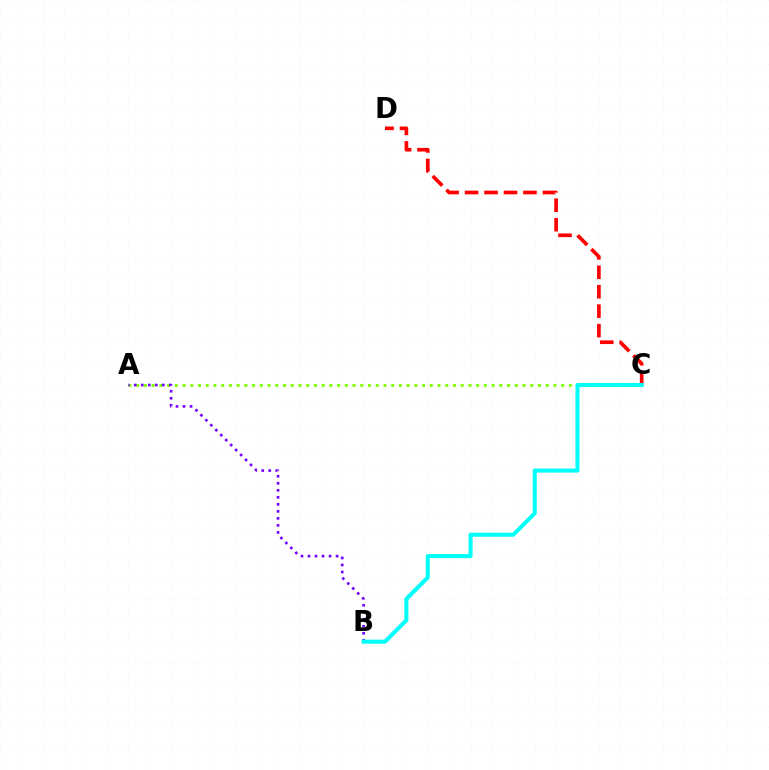{('C', 'D'): [{'color': '#ff0000', 'line_style': 'dashed', 'thickness': 2.64}], ('A', 'C'): [{'color': '#84ff00', 'line_style': 'dotted', 'thickness': 2.1}], ('A', 'B'): [{'color': '#7200ff', 'line_style': 'dotted', 'thickness': 1.91}], ('B', 'C'): [{'color': '#00fff6', 'line_style': 'solid', 'thickness': 2.91}]}